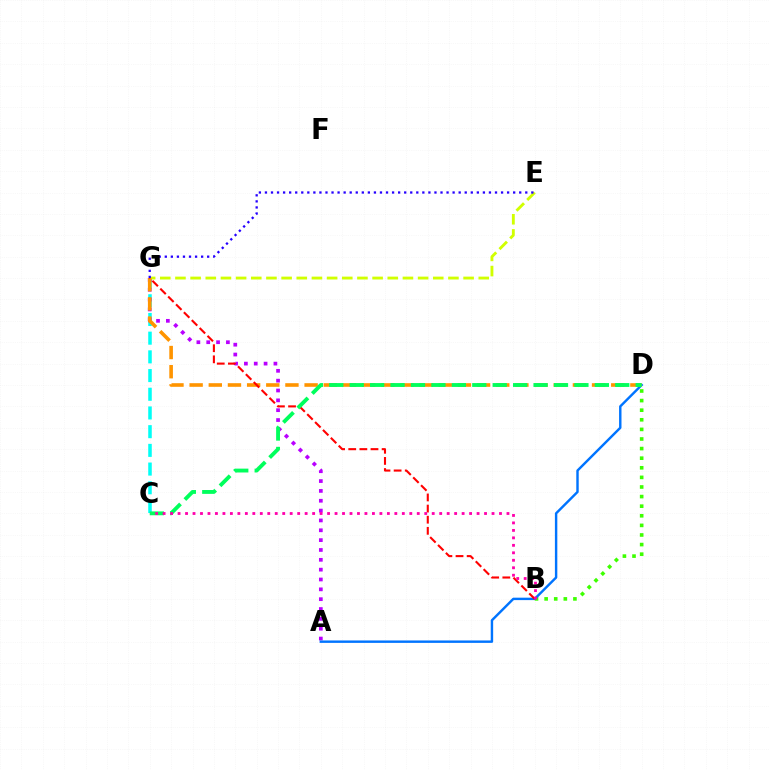{('C', 'G'): [{'color': '#00fff6', 'line_style': 'dashed', 'thickness': 2.54}], ('B', 'D'): [{'color': '#3dff00', 'line_style': 'dotted', 'thickness': 2.61}], ('A', 'G'): [{'color': '#b900ff', 'line_style': 'dotted', 'thickness': 2.67}], ('E', 'G'): [{'color': '#d1ff00', 'line_style': 'dashed', 'thickness': 2.06}, {'color': '#2500ff', 'line_style': 'dotted', 'thickness': 1.64}], ('A', 'D'): [{'color': '#0074ff', 'line_style': 'solid', 'thickness': 1.74}], ('D', 'G'): [{'color': '#ff9400', 'line_style': 'dashed', 'thickness': 2.6}], ('B', 'G'): [{'color': '#ff0000', 'line_style': 'dashed', 'thickness': 1.51}], ('C', 'D'): [{'color': '#00ff5c', 'line_style': 'dashed', 'thickness': 2.78}], ('B', 'C'): [{'color': '#ff00ac', 'line_style': 'dotted', 'thickness': 2.03}]}